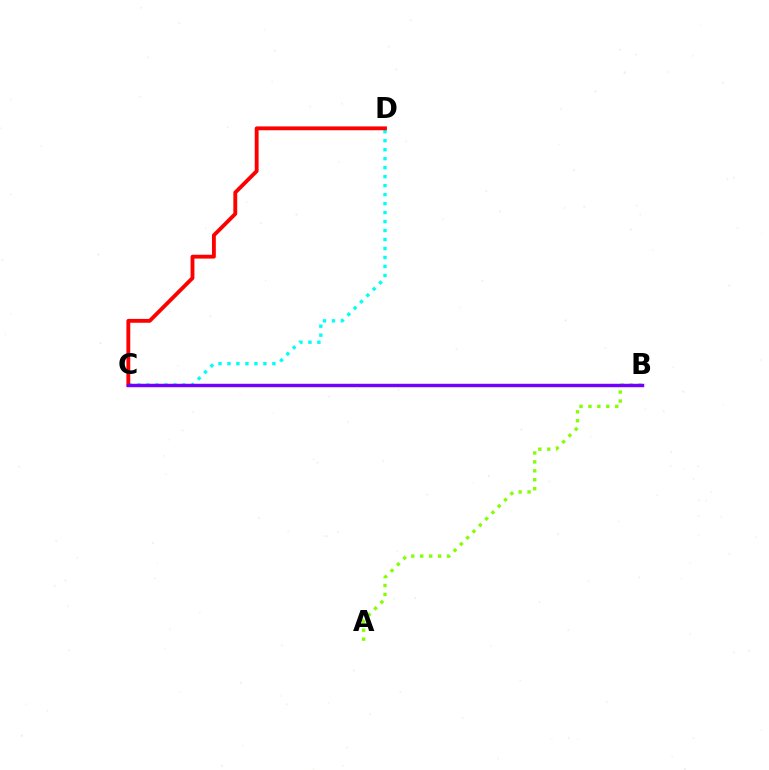{('C', 'D'): [{'color': '#00fff6', 'line_style': 'dotted', 'thickness': 2.44}, {'color': '#ff0000', 'line_style': 'solid', 'thickness': 2.77}], ('A', 'B'): [{'color': '#84ff00', 'line_style': 'dotted', 'thickness': 2.43}], ('B', 'C'): [{'color': '#7200ff', 'line_style': 'solid', 'thickness': 2.47}]}